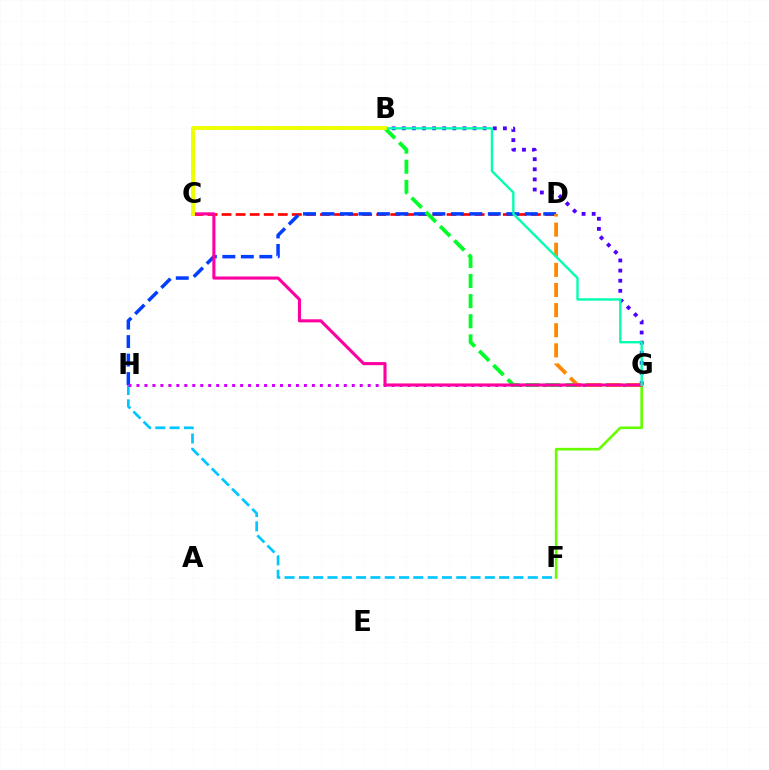{('C', 'D'): [{'color': '#ff0000', 'line_style': 'dashed', 'thickness': 1.91}], ('D', 'H'): [{'color': '#003fff', 'line_style': 'dashed', 'thickness': 2.51}], ('F', 'H'): [{'color': '#00c7ff', 'line_style': 'dashed', 'thickness': 1.94}], ('G', 'H'): [{'color': '#d600ff', 'line_style': 'dotted', 'thickness': 2.17}], ('B', 'G'): [{'color': '#4f00ff', 'line_style': 'dotted', 'thickness': 2.75}, {'color': '#00ff27', 'line_style': 'dashed', 'thickness': 2.73}, {'color': '#00ffaf', 'line_style': 'solid', 'thickness': 1.7}], ('F', 'G'): [{'color': '#66ff00', 'line_style': 'solid', 'thickness': 1.9}], ('D', 'G'): [{'color': '#ff8800', 'line_style': 'dashed', 'thickness': 2.73}], ('C', 'G'): [{'color': '#ff00a0', 'line_style': 'solid', 'thickness': 2.23}], ('B', 'C'): [{'color': '#eeff00', 'line_style': 'solid', 'thickness': 2.84}]}